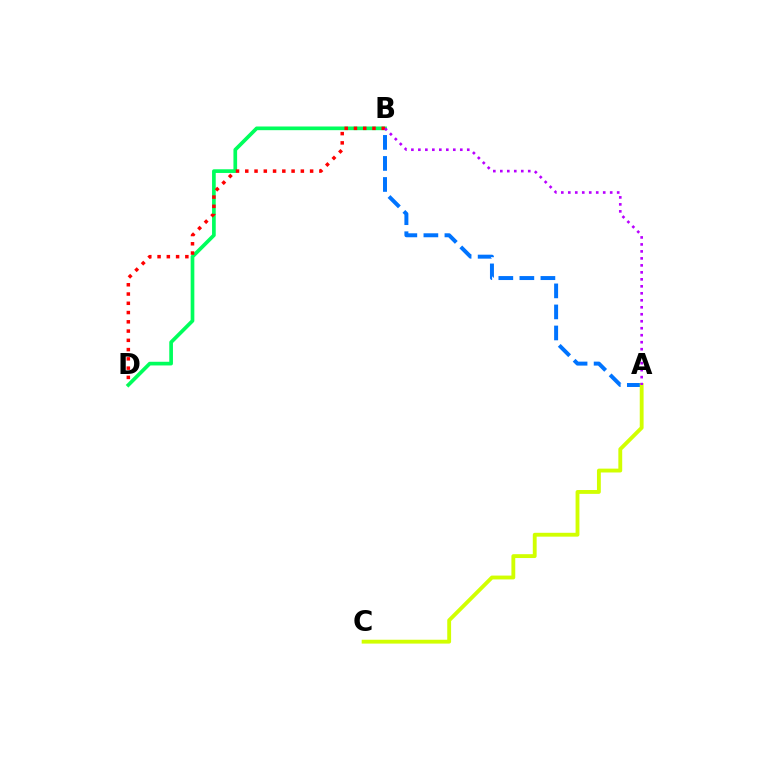{('B', 'D'): [{'color': '#00ff5c', 'line_style': 'solid', 'thickness': 2.65}, {'color': '#ff0000', 'line_style': 'dotted', 'thickness': 2.52}], ('A', 'B'): [{'color': '#0074ff', 'line_style': 'dashed', 'thickness': 2.86}, {'color': '#b900ff', 'line_style': 'dotted', 'thickness': 1.9}], ('A', 'C'): [{'color': '#d1ff00', 'line_style': 'solid', 'thickness': 2.77}]}